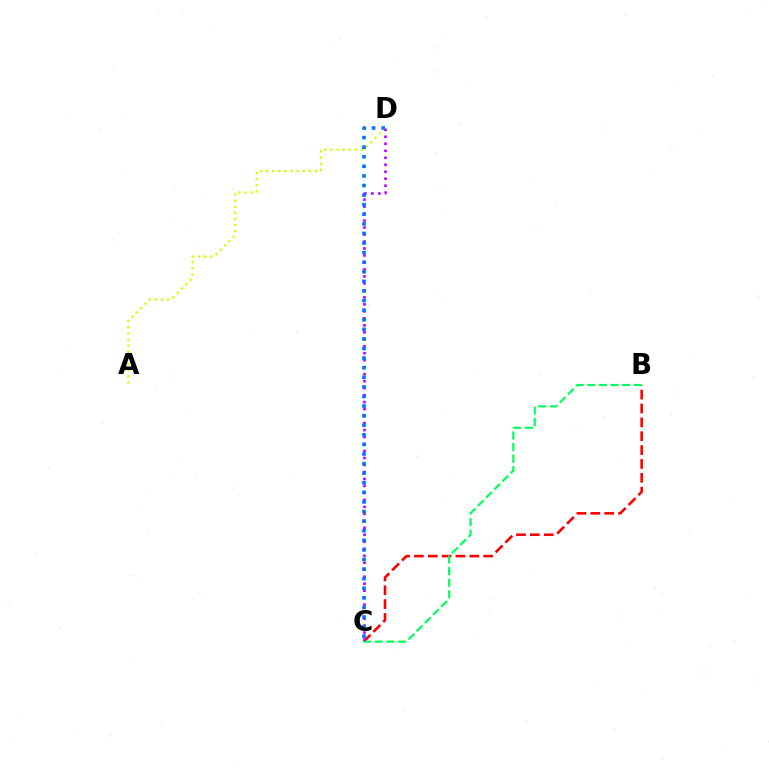{('B', 'C'): [{'color': '#ff0000', 'line_style': 'dashed', 'thickness': 1.88}, {'color': '#00ff5c', 'line_style': 'dashed', 'thickness': 1.57}], ('A', 'D'): [{'color': '#d1ff00', 'line_style': 'dotted', 'thickness': 1.66}], ('C', 'D'): [{'color': '#b900ff', 'line_style': 'dotted', 'thickness': 1.9}, {'color': '#0074ff', 'line_style': 'dotted', 'thickness': 2.61}]}